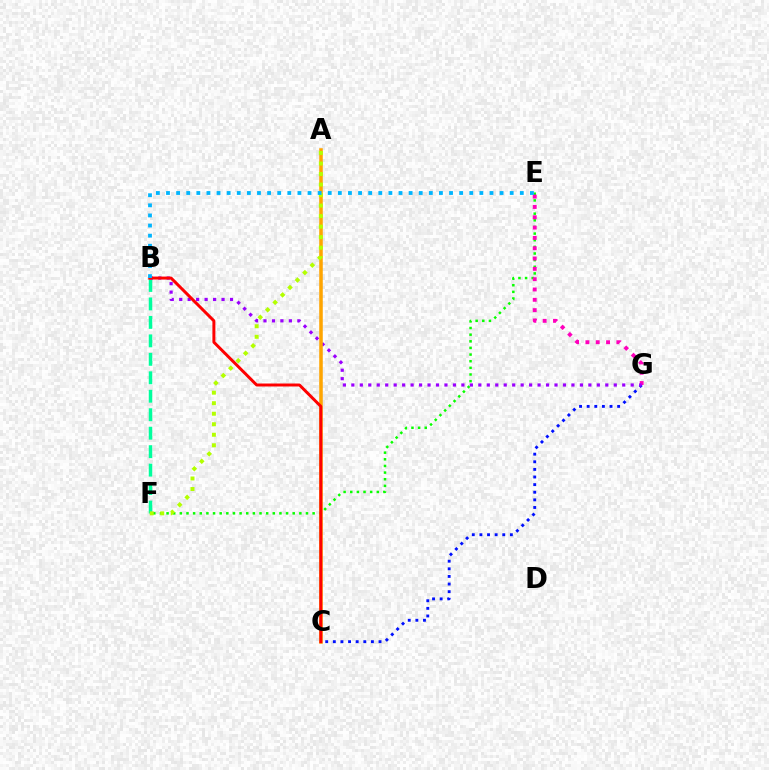{('C', 'G'): [{'color': '#0010ff', 'line_style': 'dotted', 'thickness': 2.07}], ('E', 'F'): [{'color': '#08ff00', 'line_style': 'dotted', 'thickness': 1.8}], ('B', 'F'): [{'color': '#00ff9d', 'line_style': 'dashed', 'thickness': 2.51}], ('E', 'G'): [{'color': '#ff00bd', 'line_style': 'dotted', 'thickness': 2.8}], ('B', 'G'): [{'color': '#9b00ff', 'line_style': 'dotted', 'thickness': 2.3}], ('A', 'C'): [{'color': '#ffa500', 'line_style': 'solid', 'thickness': 2.55}], ('A', 'F'): [{'color': '#b3ff00', 'line_style': 'dotted', 'thickness': 2.86}], ('B', 'C'): [{'color': '#ff0000', 'line_style': 'solid', 'thickness': 2.14}], ('B', 'E'): [{'color': '#00b5ff', 'line_style': 'dotted', 'thickness': 2.75}]}